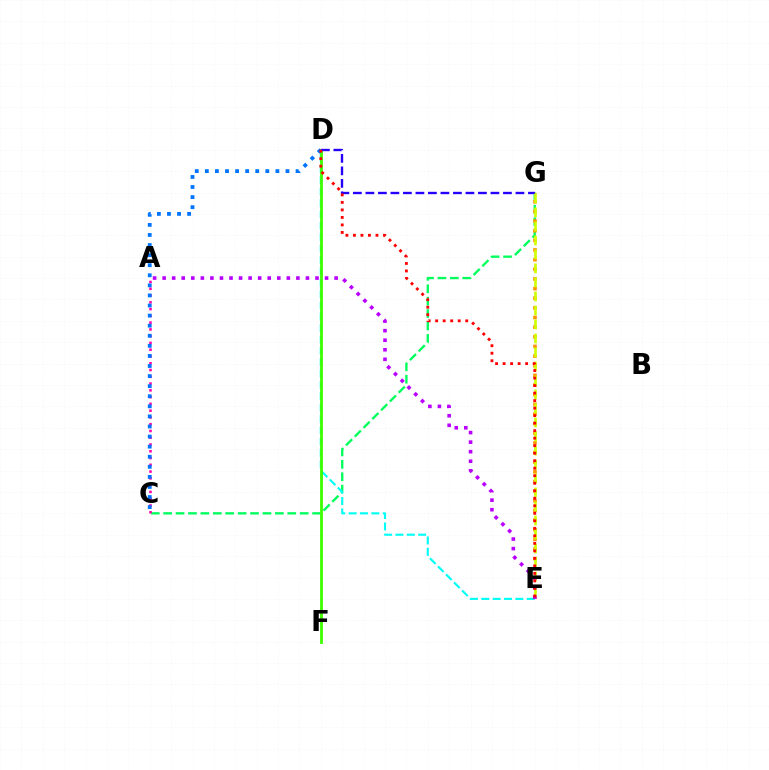{('C', 'G'): [{'color': '#00ff5c', 'line_style': 'dashed', 'thickness': 1.69}], ('D', 'E'): [{'color': '#00fff6', 'line_style': 'dashed', 'thickness': 1.54}, {'color': '#ff0000', 'line_style': 'dotted', 'thickness': 2.04}], ('E', 'G'): [{'color': '#ff9400', 'line_style': 'dotted', 'thickness': 2.62}, {'color': '#d1ff00', 'line_style': 'dashed', 'thickness': 1.9}], ('D', 'F'): [{'color': '#3dff00', 'line_style': 'solid', 'thickness': 2.02}], ('A', 'C'): [{'color': '#ff00ac', 'line_style': 'dotted', 'thickness': 1.84}], ('D', 'G'): [{'color': '#2500ff', 'line_style': 'dashed', 'thickness': 1.7}], ('C', 'D'): [{'color': '#0074ff', 'line_style': 'dotted', 'thickness': 2.74}], ('A', 'E'): [{'color': '#b900ff', 'line_style': 'dotted', 'thickness': 2.6}]}